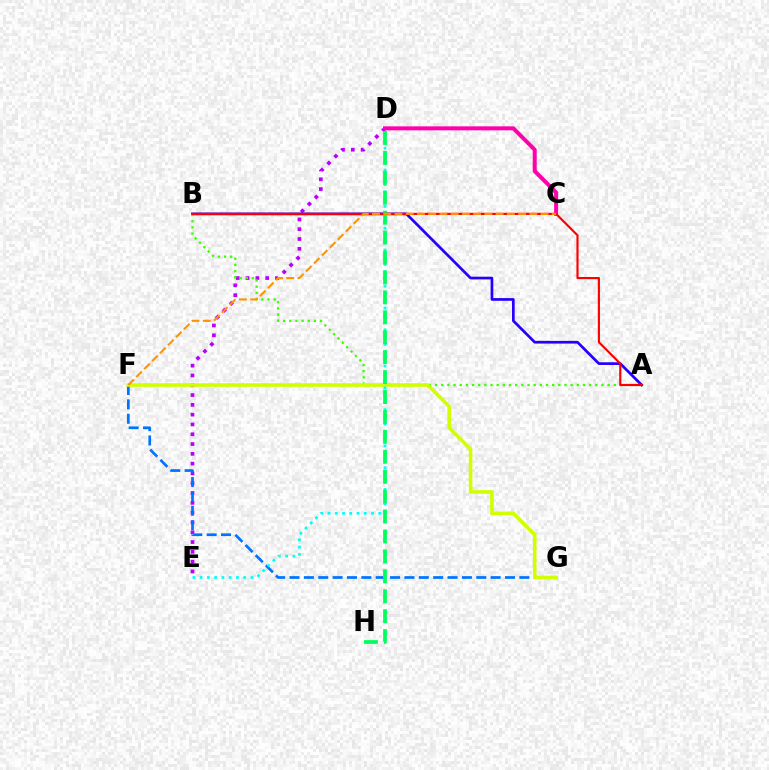{('D', 'E'): [{'color': '#b900ff', 'line_style': 'dotted', 'thickness': 2.66}, {'color': '#00fff6', 'line_style': 'dotted', 'thickness': 1.97}], ('A', 'B'): [{'color': '#2500ff', 'line_style': 'solid', 'thickness': 1.94}, {'color': '#3dff00', 'line_style': 'dotted', 'thickness': 1.67}, {'color': '#ff0000', 'line_style': 'solid', 'thickness': 1.55}], ('F', 'G'): [{'color': '#0074ff', 'line_style': 'dashed', 'thickness': 1.95}, {'color': '#d1ff00', 'line_style': 'solid', 'thickness': 2.59}], ('C', 'D'): [{'color': '#ff00ac', 'line_style': 'solid', 'thickness': 2.87}], ('D', 'H'): [{'color': '#00ff5c', 'line_style': 'dashed', 'thickness': 2.71}], ('C', 'F'): [{'color': '#ff9400', 'line_style': 'dashed', 'thickness': 1.53}]}